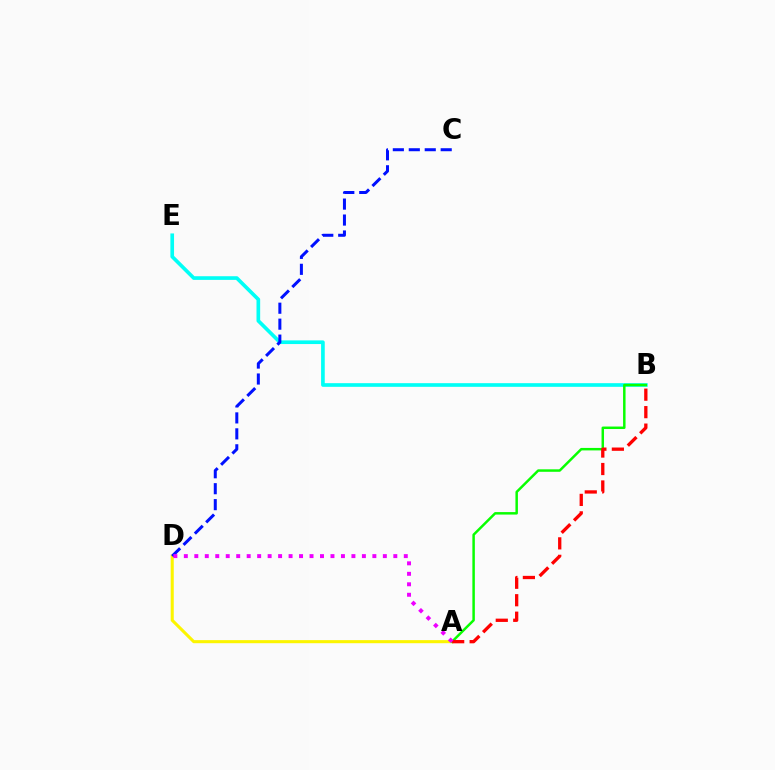{('A', 'D'): [{'color': '#fcf500', 'line_style': 'solid', 'thickness': 2.21}, {'color': '#ee00ff', 'line_style': 'dotted', 'thickness': 2.85}], ('B', 'E'): [{'color': '#00fff6', 'line_style': 'solid', 'thickness': 2.63}], ('C', 'D'): [{'color': '#0010ff', 'line_style': 'dashed', 'thickness': 2.17}], ('A', 'B'): [{'color': '#08ff00', 'line_style': 'solid', 'thickness': 1.78}, {'color': '#ff0000', 'line_style': 'dashed', 'thickness': 2.37}]}